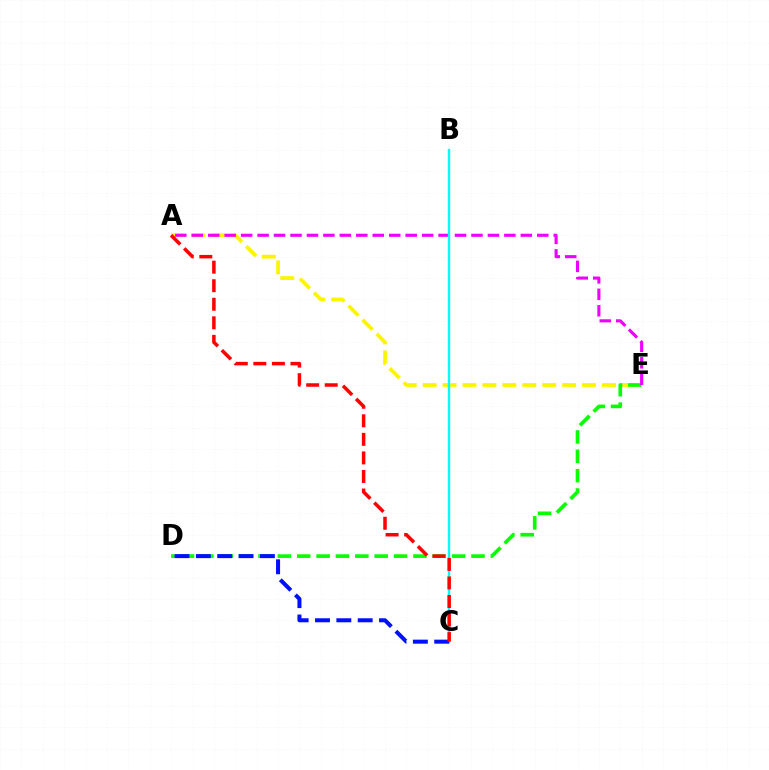{('A', 'E'): [{'color': '#fcf500', 'line_style': 'dashed', 'thickness': 2.71}, {'color': '#ee00ff', 'line_style': 'dashed', 'thickness': 2.23}], ('D', 'E'): [{'color': '#08ff00', 'line_style': 'dashed', 'thickness': 2.63}], ('B', 'C'): [{'color': '#00fff6', 'line_style': 'solid', 'thickness': 1.73}], ('C', 'D'): [{'color': '#0010ff', 'line_style': 'dashed', 'thickness': 2.9}], ('A', 'C'): [{'color': '#ff0000', 'line_style': 'dashed', 'thickness': 2.52}]}